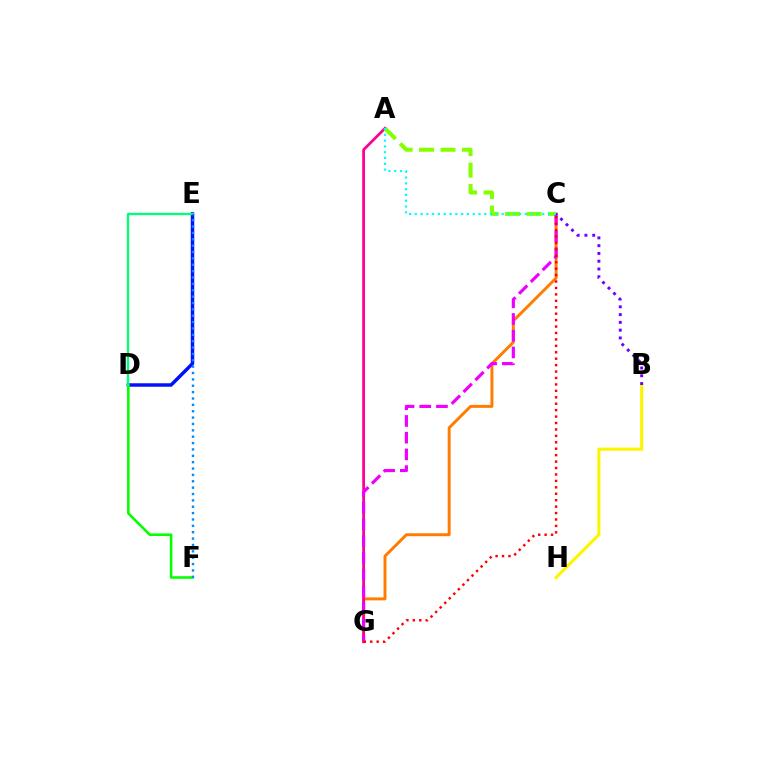{('C', 'G'): [{'color': '#ff7c00', 'line_style': 'solid', 'thickness': 2.12}, {'color': '#ee00ff', 'line_style': 'dashed', 'thickness': 2.27}, {'color': '#ff0000', 'line_style': 'dotted', 'thickness': 1.75}], ('D', 'E'): [{'color': '#0010ff', 'line_style': 'solid', 'thickness': 2.5}, {'color': '#00ff74', 'line_style': 'solid', 'thickness': 1.67}], ('A', 'G'): [{'color': '#ff0094', 'line_style': 'solid', 'thickness': 1.99}], ('A', 'C'): [{'color': '#84ff00', 'line_style': 'dashed', 'thickness': 2.91}, {'color': '#00fff6', 'line_style': 'dotted', 'thickness': 1.57}], ('B', 'H'): [{'color': '#fcf500', 'line_style': 'solid', 'thickness': 2.23}], ('D', 'F'): [{'color': '#08ff00', 'line_style': 'solid', 'thickness': 1.87}], ('E', 'F'): [{'color': '#008cff', 'line_style': 'dotted', 'thickness': 1.73}], ('B', 'C'): [{'color': '#7200ff', 'line_style': 'dotted', 'thickness': 2.11}]}